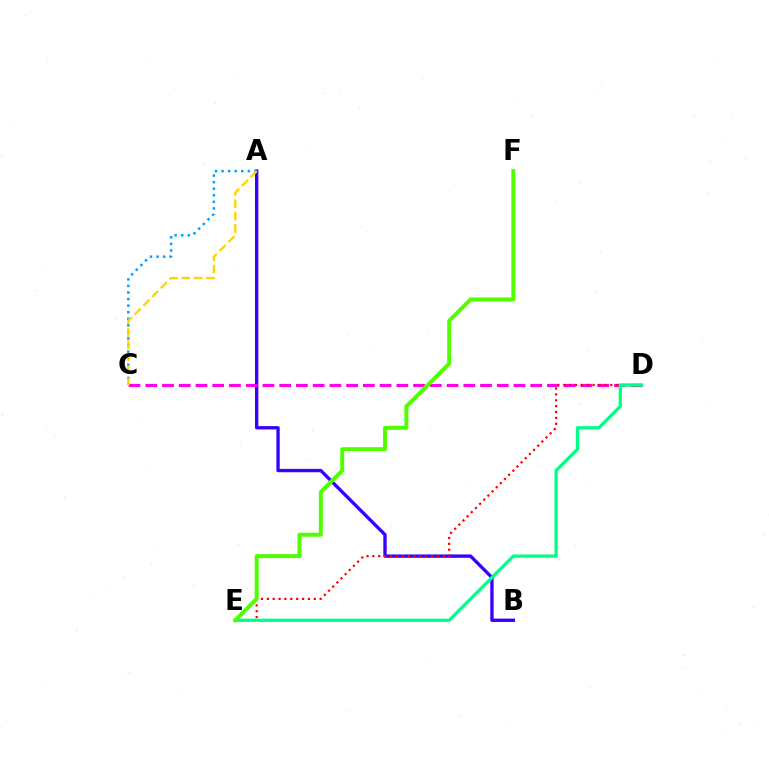{('A', 'B'): [{'color': '#3700ff', 'line_style': 'solid', 'thickness': 2.41}], ('C', 'D'): [{'color': '#ff00ed', 'line_style': 'dashed', 'thickness': 2.27}], ('D', 'E'): [{'color': '#ff0000', 'line_style': 'dotted', 'thickness': 1.59}, {'color': '#00ff86', 'line_style': 'solid', 'thickness': 2.35}], ('A', 'C'): [{'color': '#009eff', 'line_style': 'dotted', 'thickness': 1.79}, {'color': '#ffd500', 'line_style': 'dashed', 'thickness': 1.68}], ('E', 'F'): [{'color': '#4fff00', 'line_style': 'solid', 'thickness': 2.85}]}